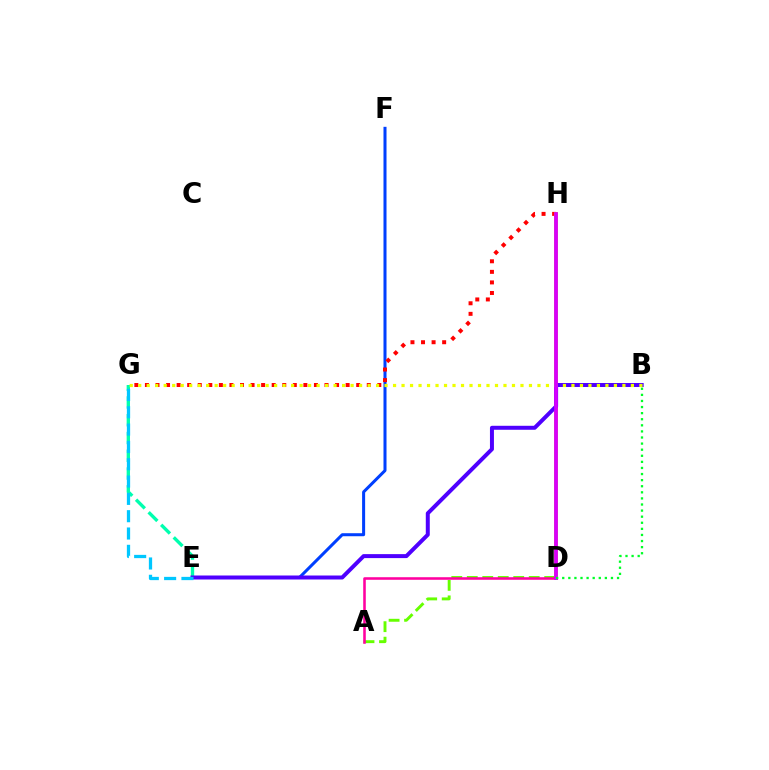{('E', 'F'): [{'color': '#003fff', 'line_style': 'solid', 'thickness': 2.18}], ('E', 'G'): [{'color': '#00ffaf', 'line_style': 'dashed', 'thickness': 2.41}, {'color': '#00c7ff', 'line_style': 'dashed', 'thickness': 2.35}], ('A', 'D'): [{'color': '#66ff00', 'line_style': 'dashed', 'thickness': 2.1}, {'color': '#ff00a0', 'line_style': 'solid', 'thickness': 1.85}], ('G', 'H'): [{'color': '#ff0000', 'line_style': 'dotted', 'thickness': 2.87}], ('D', 'H'): [{'color': '#ff8800', 'line_style': 'solid', 'thickness': 2.66}, {'color': '#d600ff', 'line_style': 'solid', 'thickness': 2.66}], ('B', 'E'): [{'color': '#4f00ff', 'line_style': 'solid', 'thickness': 2.87}], ('B', 'G'): [{'color': '#eeff00', 'line_style': 'dotted', 'thickness': 2.31}], ('B', 'D'): [{'color': '#00ff27', 'line_style': 'dotted', 'thickness': 1.65}]}